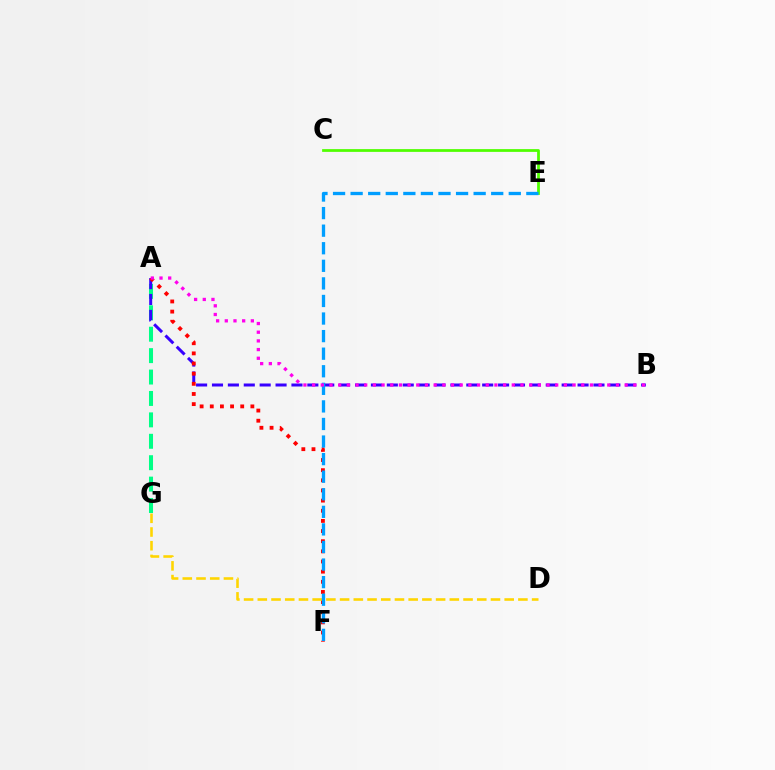{('A', 'G'): [{'color': '#00ff86', 'line_style': 'dashed', 'thickness': 2.91}], ('A', 'B'): [{'color': '#3700ff', 'line_style': 'dashed', 'thickness': 2.16}, {'color': '#ff00ed', 'line_style': 'dotted', 'thickness': 2.36}], ('C', 'E'): [{'color': '#4fff00', 'line_style': 'solid', 'thickness': 1.99}], ('A', 'F'): [{'color': '#ff0000', 'line_style': 'dotted', 'thickness': 2.76}], ('D', 'G'): [{'color': '#ffd500', 'line_style': 'dashed', 'thickness': 1.86}], ('E', 'F'): [{'color': '#009eff', 'line_style': 'dashed', 'thickness': 2.39}]}